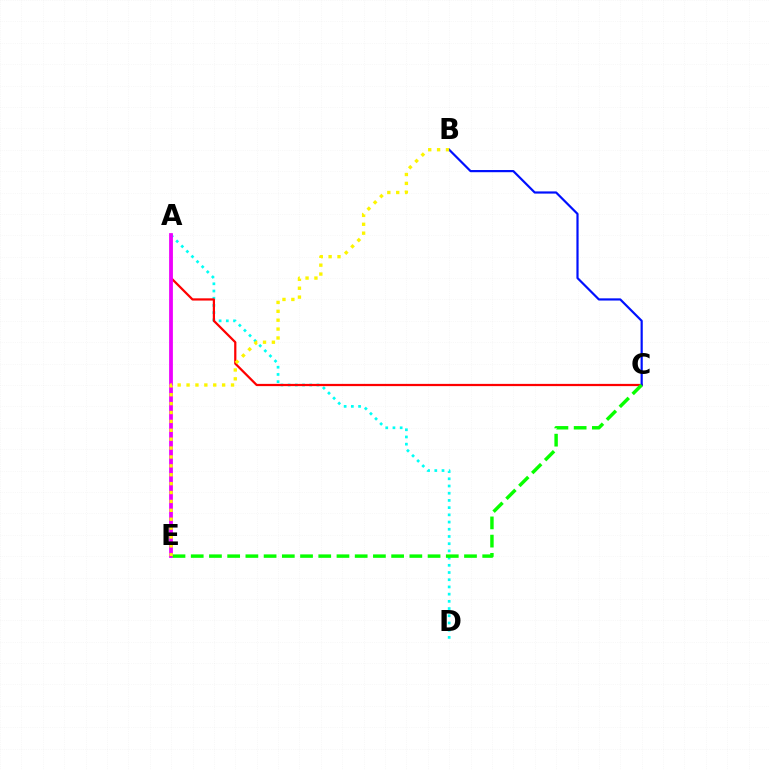{('A', 'D'): [{'color': '#00fff6', 'line_style': 'dotted', 'thickness': 1.96}], ('A', 'C'): [{'color': '#ff0000', 'line_style': 'solid', 'thickness': 1.61}], ('B', 'C'): [{'color': '#0010ff', 'line_style': 'solid', 'thickness': 1.58}], ('A', 'E'): [{'color': '#ee00ff', 'line_style': 'solid', 'thickness': 2.72}], ('C', 'E'): [{'color': '#08ff00', 'line_style': 'dashed', 'thickness': 2.47}], ('B', 'E'): [{'color': '#fcf500', 'line_style': 'dotted', 'thickness': 2.42}]}